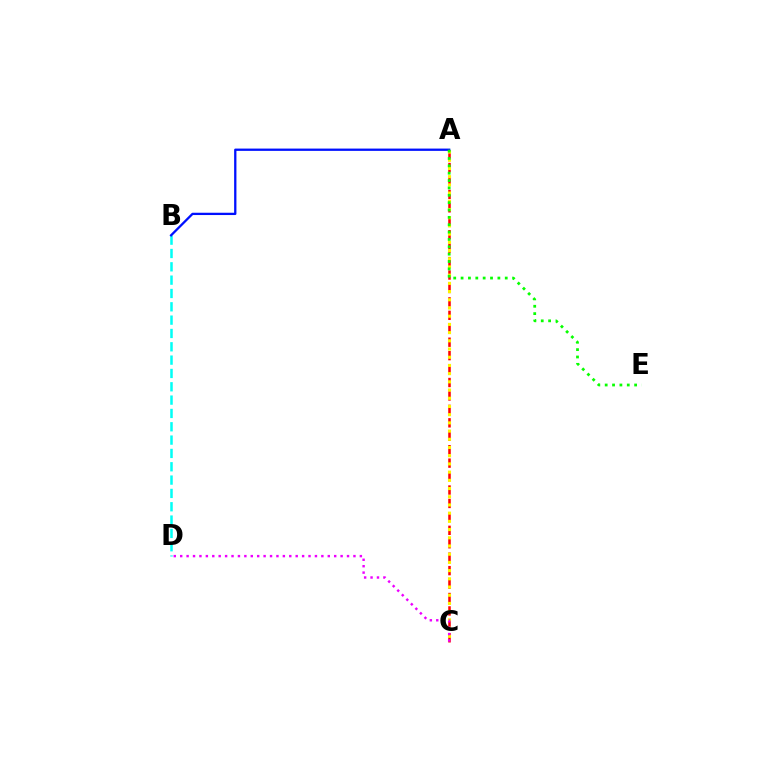{('B', 'D'): [{'color': '#00fff6', 'line_style': 'dashed', 'thickness': 1.81}], ('A', 'C'): [{'color': '#ff0000', 'line_style': 'dashed', 'thickness': 1.83}, {'color': '#fcf500', 'line_style': 'dotted', 'thickness': 2.23}], ('A', 'B'): [{'color': '#0010ff', 'line_style': 'solid', 'thickness': 1.65}], ('C', 'D'): [{'color': '#ee00ff', 'line_style': 'dotted', 'thickness': 1.74}], ('A', 'E'): [{'color': '#08ff00', 'line_style': 'dotted', 'thickness': 2.0}]}